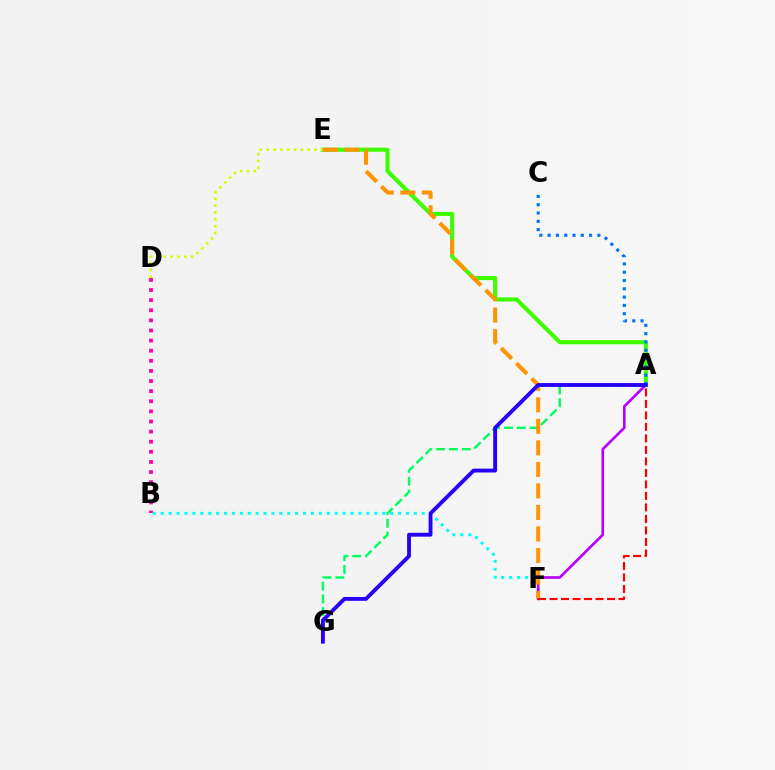{('B', 'F'): [{'color': '#00fff6', 'line_style': 'dotted', 'thickness': 2.15}], ('B', 'D'): [{'color': '#ff00ac', 'line_style': 'dotted', 'thickness': 2.75}], ('A', 'G'): [{'color': '#00ff5c', 'line_style': 'dashed', 'thickness': 1.73}, {'color': '#2500ff', 'line_style': 'solid', 'thickness': 2.78}], ('A', 'F'): [{'color': '#b900ff', 'line_style': 'solid', 'thickness': 1.9}, {'color': '#ff0000', 'line_style': 'dashed', 'thickness': 1.56}], ('A', 'E'): [{'color': '#3dff00', 'line_style': 'solid', 'thickness': 2.95}], ('A', 'C'): [{'color': '#0074ff', 'line_style': 'dotted', 'thickness': 2.25}], ('E', 'F'): [{'color': '#ff9400', 'line_style': 'dashed', 'thickness': 2.92}], ('D', 'E'): [{'color': '#d1ff00', 'line_style': 'dotted', 'thickness': 1.86}]}